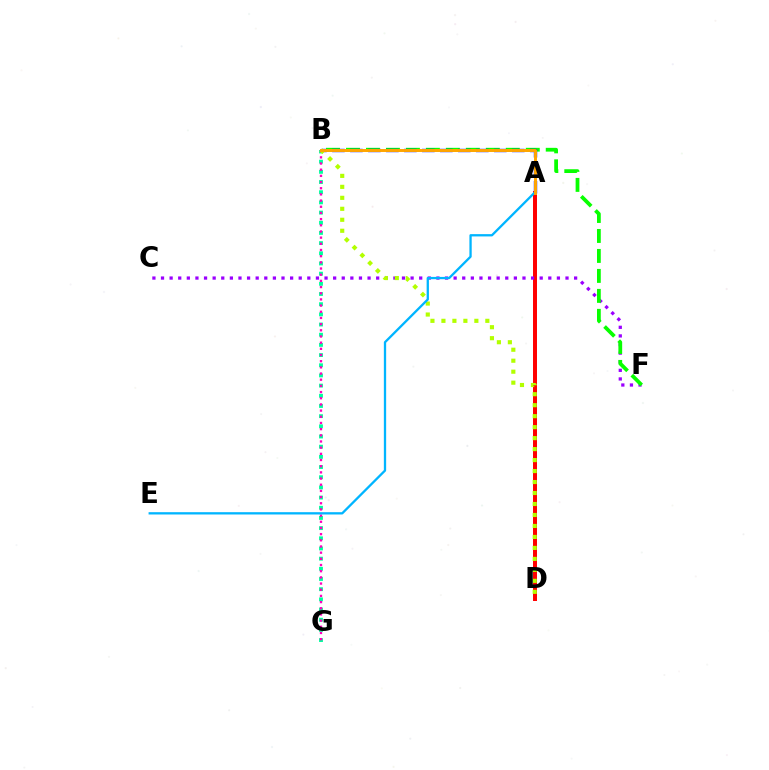{('A', 'D'): [{'color': '#ff0000', 'line_style': 'solid', 'thickness': 2.86}], ('B', 'G'): [{'color': '#00ff9d', 'line_style': 'dotted', 'thickness': 2.77}, {'color': '#ff00bd', 'line_style': 'dotted', 'thickness': 1.68}], ('C', 'F'): [{'color': '#9b00ff', 'line_style': 'dotted', 'thickness': 2.34}], ('B', 'F'): [{'color': '#08ff00', 'line_style': 'dashed', 'thickness': 2.71}], ('A', 'B'): [{'color': '#0010ff', 'line_style': 'dashed', 'thickness': 2.44}, {'color': '#ffa500', 'line_style': 'solid', 'thickness': 2.13}], ('B', 'D'): [{'color': '#b3ff00', 'line_style': 'dotted', 'thickness': 2.98}], ('A', 'E'): [{'color': '#00b5ff', 'line_style': 'solid', 'thickness': 1.65}]}